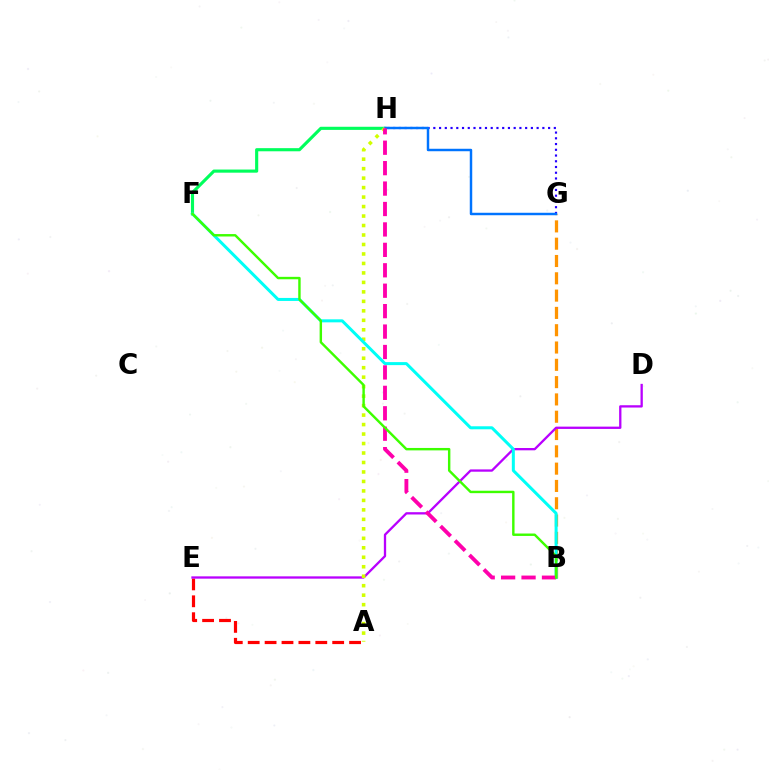{('B', 'G'): [{'color': '#ff9400', 'line_style': 'dashed', 'thickness': 2.35}], ('F', 'H'): [{'color': '#00ff5c', 'line_style': 'solid', 'thickness': 2.25}], ('G', 'H'): [{'color': '#2500ff', 'line_style': 'dotted', 'thickness': 1.56}, {'color': '#0074ff', 'line_style': 'solid', 'thickness': 1.77}], ('A', 'E'): [{'color': '#ff0000', 'line_style': 'dashed', 'thickness': 2.3}], ('D', 'E'): [{'color': '#b900ff', 'line_style': 'solid', 'thickness': 1.66}], ('A', 'H'): [{'color': '#d1ff00', 'line_style': 'dotted', 'thickness': 2.58}], ('B', 'F'): [{'color': '#00fff6', 'line_style': 'solid', 'thickness': 2.17}, {'color': '#3dff00', 'line_style': 'solid', 'thickness': 1.74}], ('B', 'H'): [{'color': '#ff00ac', 'line_style': 'dashed', 'thickness': 2.78}]}